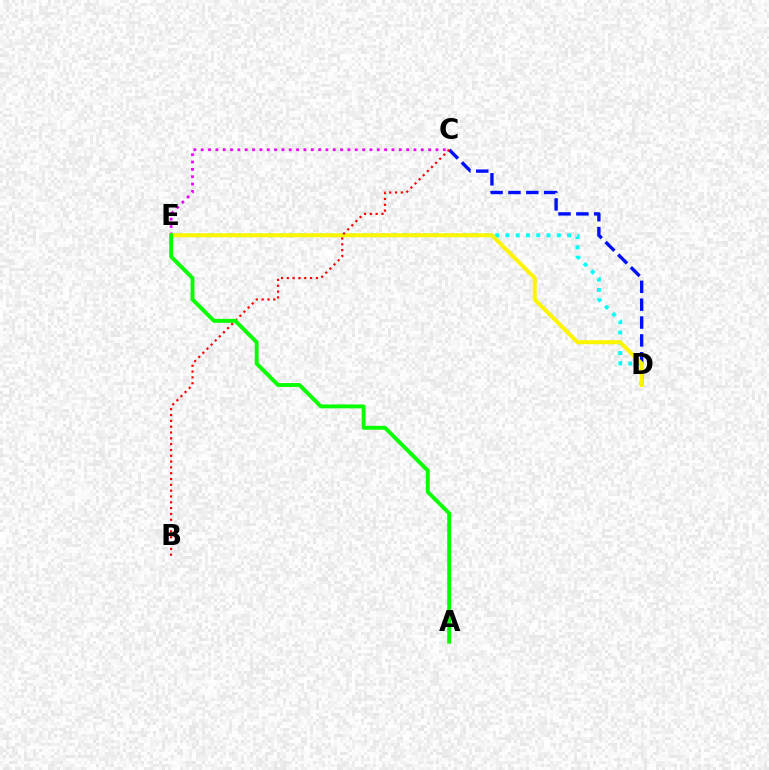{('C', 'D'): [{'color': '#0010ff', 'line_style': 'dashed', 'thickness': 2.43}], ('D', 'E'): [{'color': '#00fff6', 'line_style': 'dotted', 'thickness': 2.79}, {'color': '#fcf500', 'line_style': 'solid', 'thickness': 2.9}], ('C', 'E'): [{'color': '#ee00ff', 'line_style': 'dotted', 'thickness': 1.99}], ('B', 'C'): [{'color': '#ff0000', 'line_style': 'dotted', 'thickness': 1.58}], ('A', 'E'): [{'color': '#08ff00', 'line_style': 'solid', 'thickness': 2.81}]}